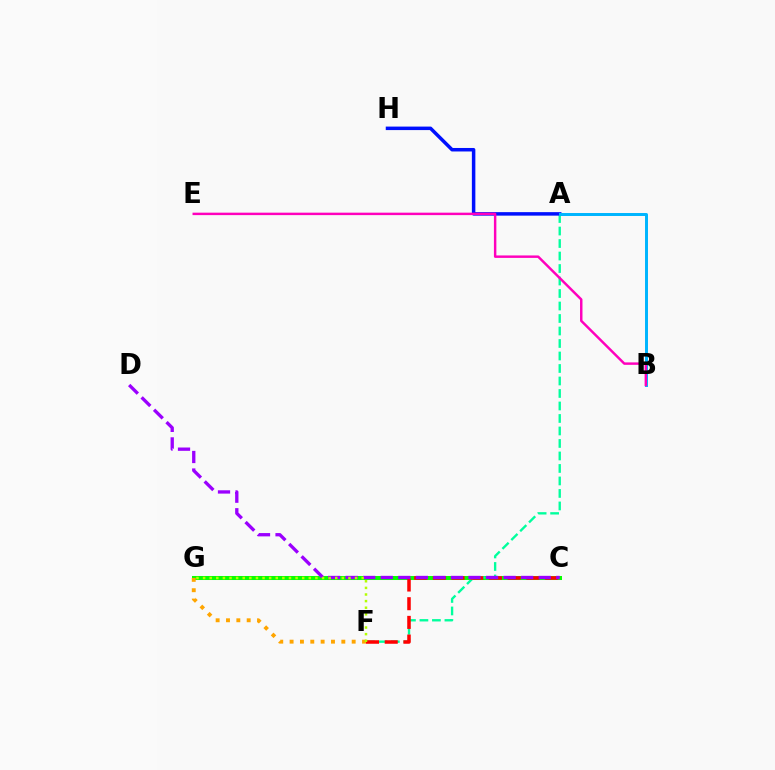{('C', 'G'): [{'color': '#08ff00', 'line_style': 'solid', 'thickness': 2.9}], ('A', 'F'): [{'color': '#00ff9d', 'line_style': 'dashed', 'thickness': 1.7}], ('A', 'H'): [{'color': '#0010ff', 'line_style': 'solid', 'thickness': 2.52}], ('A', 'B'): [{'color': '#00b5ff', 'line_style': 'solid', 'thickness': 2.14}], ('C', 'F'): [{'color': '#ff0000', 'line_style': 'dashed', 'thickness': 2.54}], ('C', 'D'): [{'color': '#9b00ff', 'line_style': 'dashed', 'thickness': 2.38}], ('B', 'E'): [{'color': '#ff00bd', 'line_style': 'solid', 'thickness': 1.77}], ('F', 'G'): [{'color': '#ffa500', 'line_style': 'dotted', 'thickness': 2.81}, {'color': '#b3ff00', 'line_style': 'dotted', 'thickness': 1.8}]}